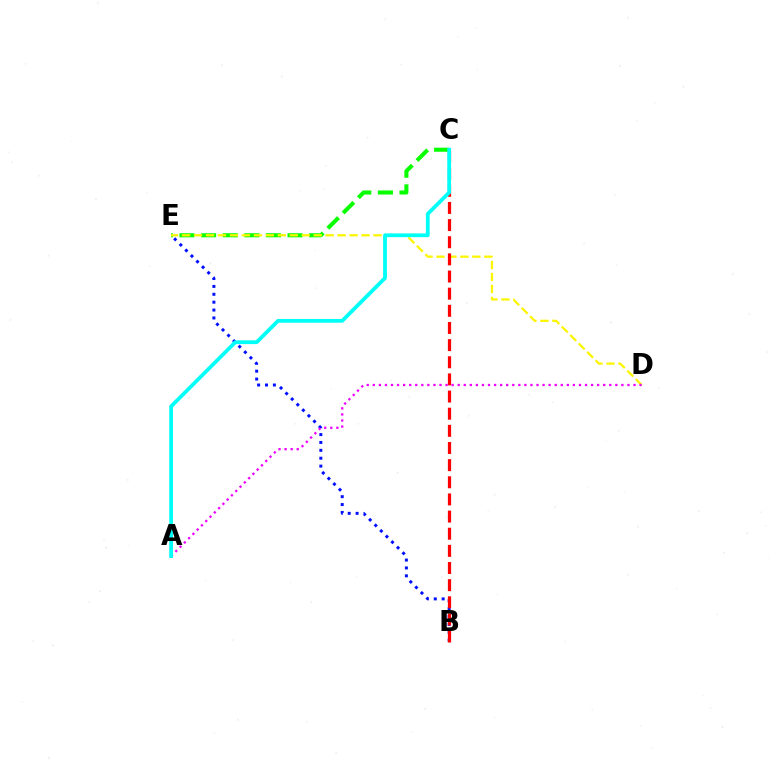{('B', 'E'): [{'color': '#0010ff', 'line_style': 'dotted', 'thickness': 2.14}], ('C', 'E'): [{'color': '#08ff00', 'line_style': 'dashed', 'thickness': 2.94}], ('D', 'E'): [{'color': '#fcf500', 'line_style': 'dashed', 'thickness': 1.63}], ('A', 'D'): [{'color': '#ee00ff', 'line_style': 'dotted', 'thickness': 1.65}], ('B', 'C'): [{'color': '#ff0000', 'line_style': 'dashed', 'thickness': 2.33}], ('A', 'C'): [{'color': '#00fff6', 'line_style': 'solid', 'thickness': 2.72}]}